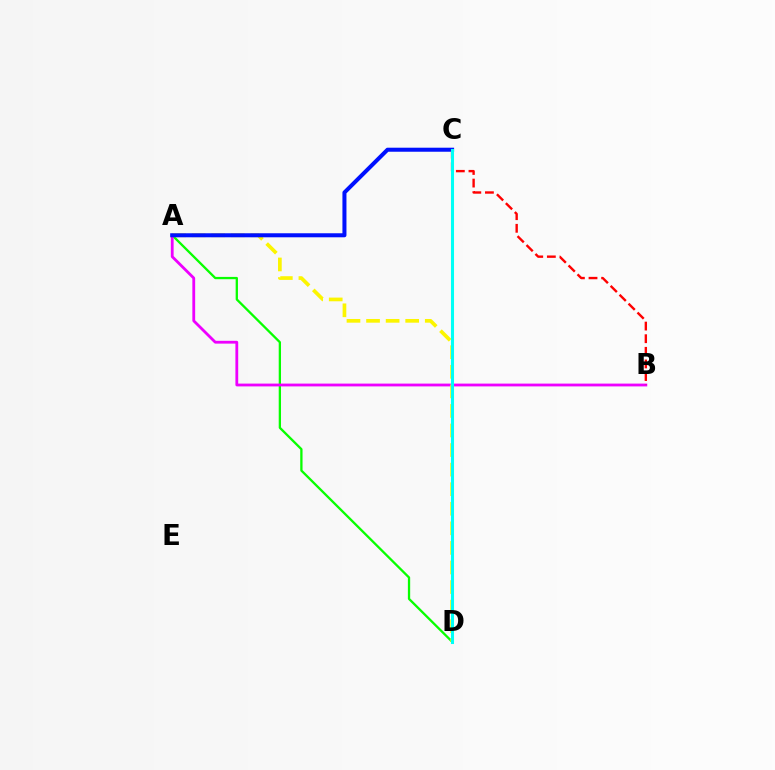{('A', 'D'): [{'color': '#08ff00', 'line_style': 'solid', 'thickness': 1.66}, {'color': '#fcf500', 'line_style': 'dashed', 'thickness': 2.66}], ('A', 'B'): [{'color': '#ee00ff', 'line_style': 'solid', 'thickness': 2.02}], ('A', 'C'): [{'color': '#0010ff', 'line_style': 'solid', 'thickness': 2.9}], ('B', 'C'): [{'color': '#ff0000', 'line_style': 'dashed', 'thickness': 1.71}], ('C', 'D'): [{'color': '#00fff6', 'line_style': 'solid', 'thickness': 2.2}]}